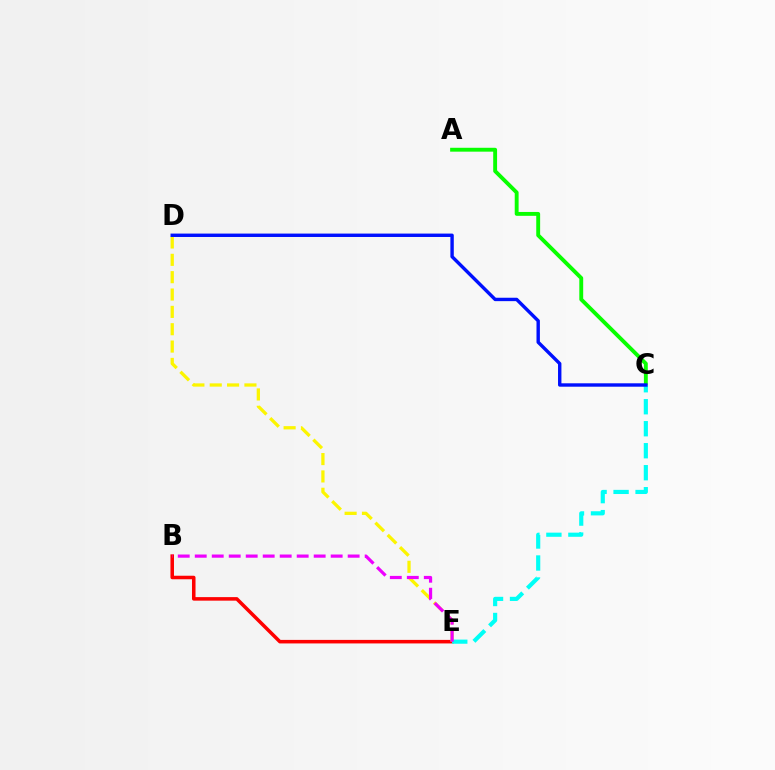{('B', 'E'): [{'color': '#ff0000', 'line_style': 'solid', 'thickness': 2.54}, {'color': '#ee00ff', 'line_style': 'dashed', 'thickness': 2.31}], ('A', 'C'): [{'color': '#08ff00', 'line_style': 'solid', 'thickness': 2.79}], ('D', 'E'): [{'color': '#fcf500', 'line_style': 'dashed', 'thickness': 2.36}], ('C', 'E'): [{'color': '#00fff6', 'line_style': 'dashed', 'thickness': 2.99}], ('C', 'D'): [{'color': '#0010ff', 'line_style': 'solid', 'thickness': 2.45}]}